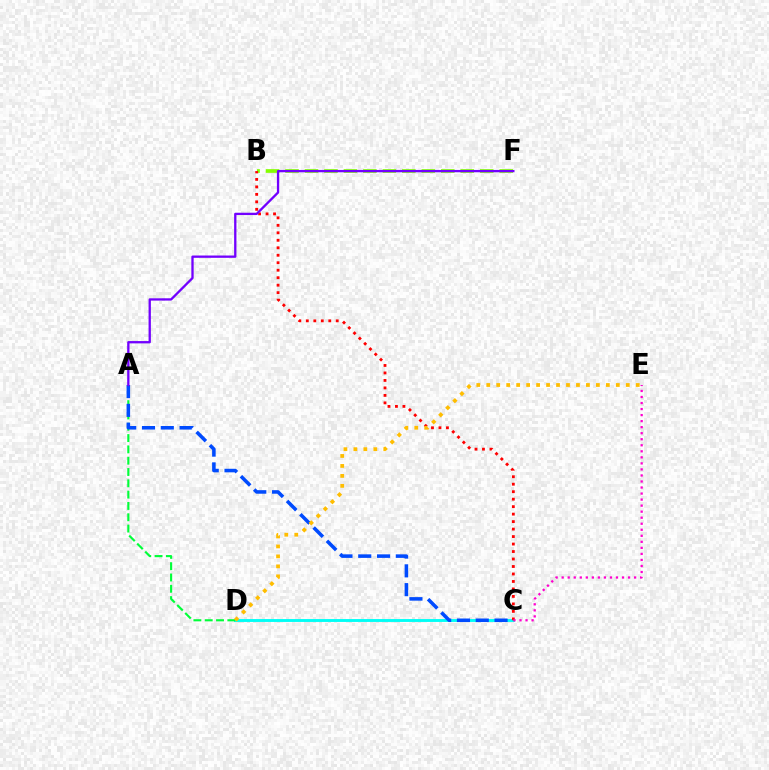{('B', 'F'): [{'color': '#84ff00', 'line_style': 'dashed', 'thickness': 2.65}], ('C', 'D'): [{'color': '#00fff6', 'line_style': 'solid', 'thickness': 2.08}], ('B', 'C'): [{'color': '#ff0000', 'line_style': 'dotted', 'thickness': 2.03}], ('C', 'E'): [{'color': '#ff00cf', 'line_style': 'dotted', 'thickness': 1.64}], ('A', 'D'): [{'color': '#00ff39', 'line_style': 'dashed', 'thickness': 1.54}], ('A', 'C'): [{'color': '#004bff', 'line_style': 'dashed', 'thickness': 2.55}], ('D', 'E'): [{'color': '#ffbd00', 'line_style': 'dotted', 'thickness': 2.71}], ('A', 'F'): [{'color': '#7200ff', 'line_style': 'solid', 'thickness': 1.66}]}